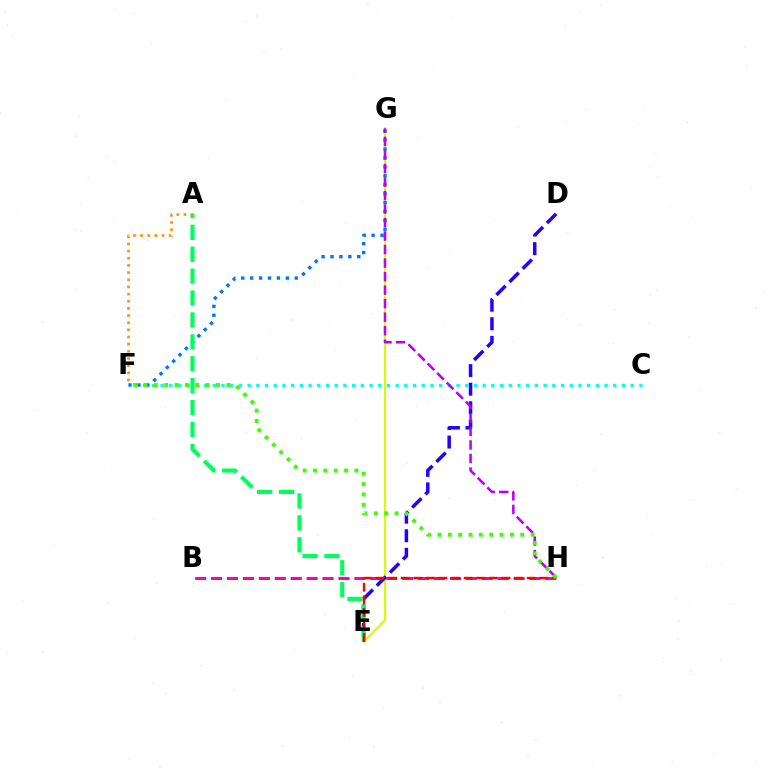{('E', 'G'): [{'color': '#d1ff00', 'line_style': 'solid', 'thickness': 1.56}], ('D', 'E'): [{'color': '#2500ff', 'line_style': 'dashed', 'thickness': 2.52}], ('B', 'H'): [{'color': '#ff00ac', 'line_style': 'dashed', 'thickness': 2.16}], ('F', 'G'): [{'color': '#0074ff', 'line_style': 'dotted', 'thickness': 2.42}], ('A', 'E'): [{'color': '#00ff5c', 'line_style': 'dashed', 'thickness': 2.98}], ('C', 'F'): [{'color': '#00fff6', 'line_style': 'dotted', 'thickness': 2.37}], ('E', 'H'): [{'color': '#ff0000', 'line_style': 'dashed', 'thickness': 1.71}], ('G', 'H'): [{'color': '#b900ff', 'line_style': 'dashed', 'thickness': 1.84}], ('F', 'H'): [{'color': '#3dff00', 'line_style': 'dotted', 'thickness': 2.81}], ('A', 'F'): [{'color': '#ff9400', 'line_style': 'dotted', 'thickness': 1.95}]}